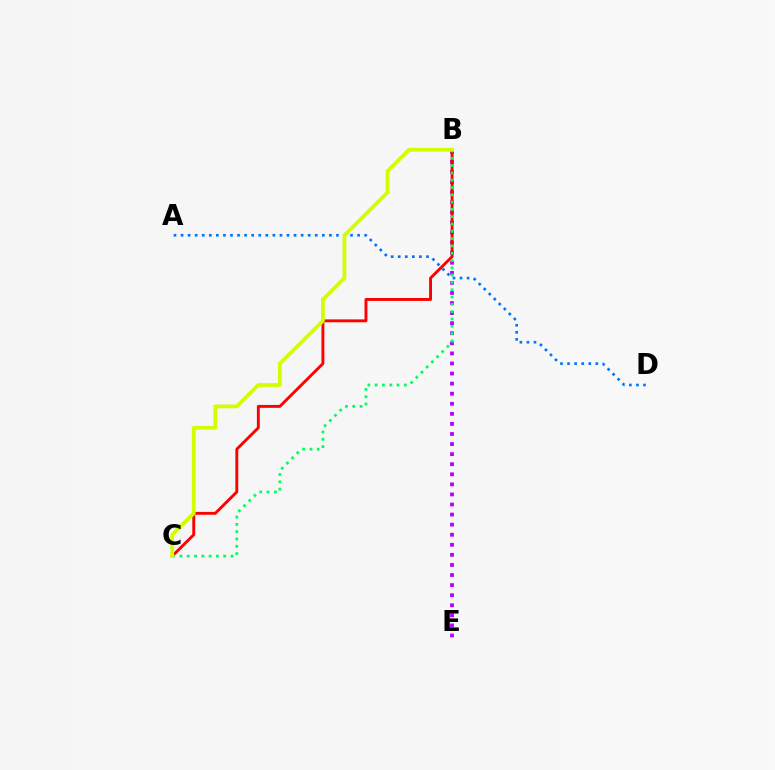{('B', 'E'): [{'color': '#b900ff', 'line_style': 'dotted', 'thickness': 2.74}], ('B', 'C'): [{'color': '#ff0000', 'line_style': 'solid', 'thickness': 2.09}, {'color': '#00ff5c', 'line_style': 'dotted', 'thickness': 1.98}, {'color': '#d1ff00', 'line_style': 'solid', 'thickness': 2.71}], ('A', 'D'): [{'color': '#0074ff', 'line_style': 'dotted', 'thickness': 1.92}]}